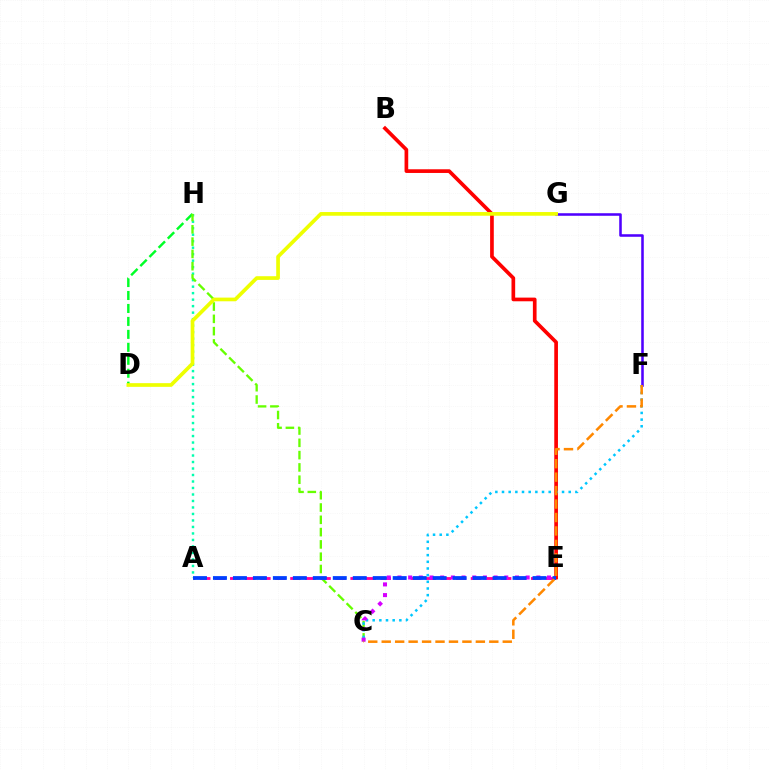{('A', 'H'): [{'color': '#00ffaf', 'line_style': 'dotted', 'thickness': 1.76}], ('D', 'H'): [{'color': '#00ff27', 'line_style': 'dashed', 'thickness': 1.76}], ('C', 'H'): [{'color': '#66ff00', 'line_style': 'dashed', 'thickness': 1.67}], ('A', 'E'): [{'color': '#ff00a0', 'line_style': 'dashed', 'thickness': 2.04}, {'color': '#003fff', 'line_style': 'dashed', 'thickness': 2.71}], ('B', 'E'): [{'color': '#ff0000', 'line_style': 'solid', 'thickness': 2.65}], ('F', 'G'): [{'color': '#4f00ff', 'line_style': 'solid', 'thickness': 1.84}], ('C', 'F'): [{'color': '#00c7ff', 'line_style': 'dotted', 'thickness': 1.81}, {'color': '#ff8800', 'line_style': 'dashed', 'thickness': 1.83}], ('C', 'E'): [{'color': '#d600ff', 'line_style': 'dotted', 'thickness': 2.9}], ('D', 'G'): [{'color': '#eeff00', 'line_style': 'solid', 'thickness': 2.66}]}